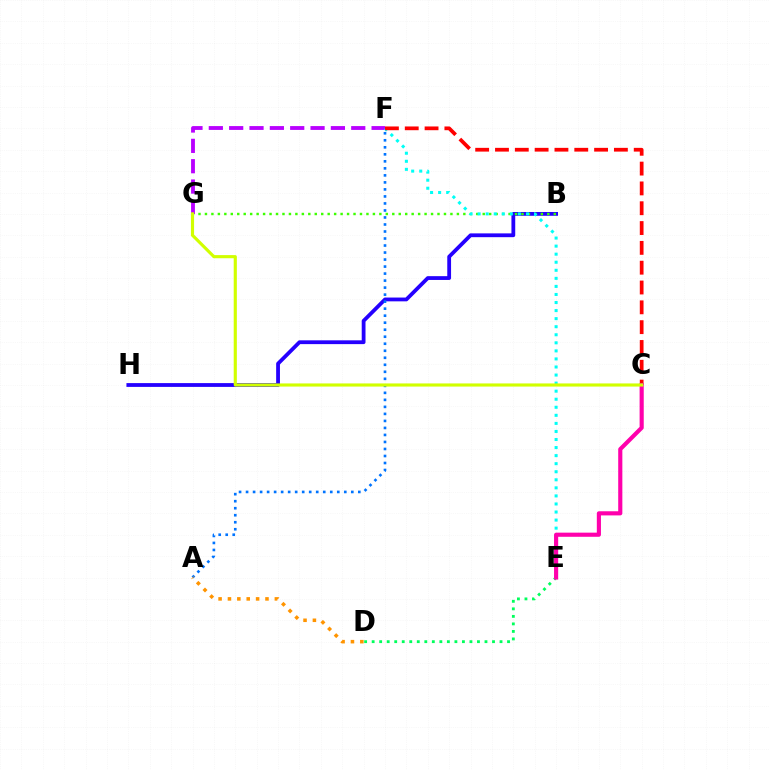{('B', 'H'): [{'color': '#2500ff', 'line_style': 'solid', 'thickness': 2.73}], ('B', 'G'): [{'color': '#3dff00', 'line_style': 'dotted', 'thickness': 1.76}], ('F', 'G'): [{'color': '#b900ff', 'line_style': 'dashed', 'thickness': 2.76}], ('D', 'E'): [{'color': '#00ff5c', 'line_style': 'dotted', 'thickness': 2.04}], ('A', 'F'): [{'color': '#0074ff', 'line_style': 'dotted', 'thickness': 1.91}], ('A', 'D'): [{'color': '#ff9400', 'line_style': 'dotted', 'thickness': 2.55}], ('E', 'F'): [{'color': '#00fff6', 'line_style': 'dotted', 'thickness': 2.19}], ('C', 'F'): [{'color': '#ff0000', 'line_style': 'dashed', 'thickness': 2.69}], ('C', 'E'): [{'color': '#ff00ac', 'line_style': 'solid', 'thickness': 2.98}], ('C', 'G'): [{'color': '#d1ff00', 'line_style': 'solid', 'thickness': 2.26}]}